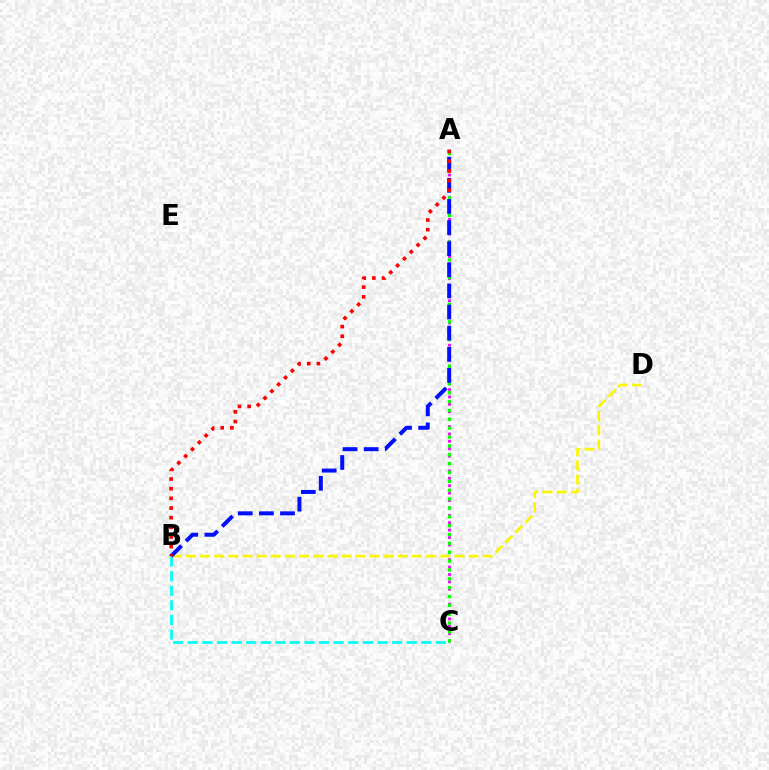{('B', 'C'): [{'color': '#00fff6', 'line_style': 'dashed', 'thickness': 1.98}], ('A', 'C'): [{'color': '#ee00ff', 'line_style': 'dotted', 'thickness': 2.01}, {'color': '#08ff00', 'line_style': 'dotted', 'thickness': 2.41}], ('B', 'D'): [{'color': '#fcf500', 'line_style': 'dashed', 'thickness': 1.92}], ('A', 'B'): [{'color': '#0010ff', 'line_style': 'dashed', 'thickness': 2.87}, {'color': '#ff0000', 'line_style': 'dotted', 'thickness': 2.63}]}